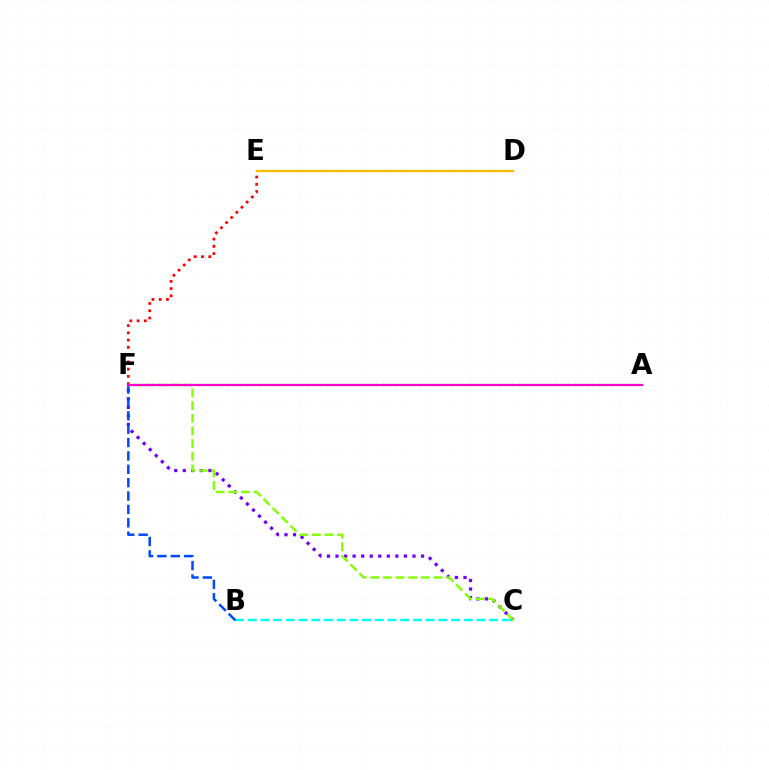{('C', 'F'): [{'color': '#7200ff', 'line_style': 'dotted', 'thickness': 2.32}, {'color': '#84ff00', 'line_style': 'dashed', 'thickness': 1.72}], ('E', 'F'): [{'color': '#ff0000', 'line_style': 'dotted', 'thickness': 1.97}], ('D', 'E'): [{'color': '#ffbd00', 'line_style': 'solid', 'thickness': 1.65}], ('B', 'C'): [{'color': '#00fff6', 'line_style': 'dashed', 'thickness': 1.73}], ('B', 'F'): [{'color': '#004bff', 'line_style': 'dashed', 'thickness': 1.82}], ('A', 'F'): [{'color': '#00ff39', 'line_style': 'dotted', 'thickness': 1.68}, {'color': '#ff00cf', 'line_style': 'solid', 'thickness': 1.59}]}